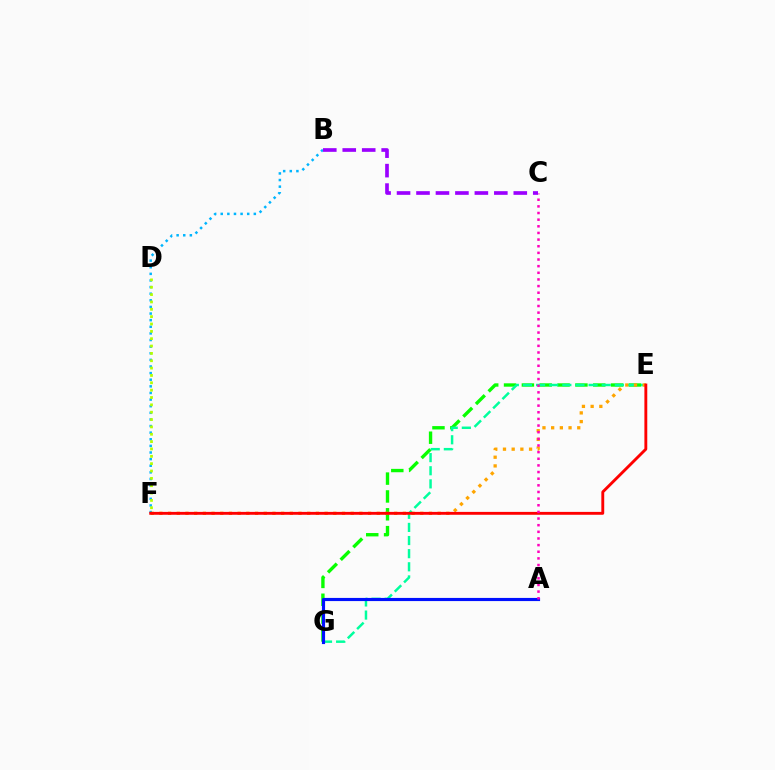{('B', 'F'): [{'color': '#00b5ff', 'line_style': 'dotted', 'thickness': 1.8}], ('E', 'G'): [{'color': '#08ff00', 'line_style': 'dashed', 'thickness': 2.42}, {'color': '#00ff9d', 'line_style': 'dashed', 'thickness': 1.78}], ('A', 'G'): [{'color': '#0010ff', 'line_style': 'solid', 'thickness': 2.26}], ('E', 'F'): [{'color': '#ffa500', 'line_style': 'dotted', 'thickness': 2.36}, {'color': '#ff0000', 'line_style': 'solid', 'thickness': 2.07}], ('D', 'F'): [{'color': '#b3ff00', 'line_style': 'dotted', 'thickness': 2.0}], ('A', 'C'): [{'color': '#ff00bd', 'line_style': 'dotted', 'thickness': 1.8}], ('B', 'C'): [{'color': '#9b00ff', 'line_style': 'dashed', 'thickness': 2.64}]}